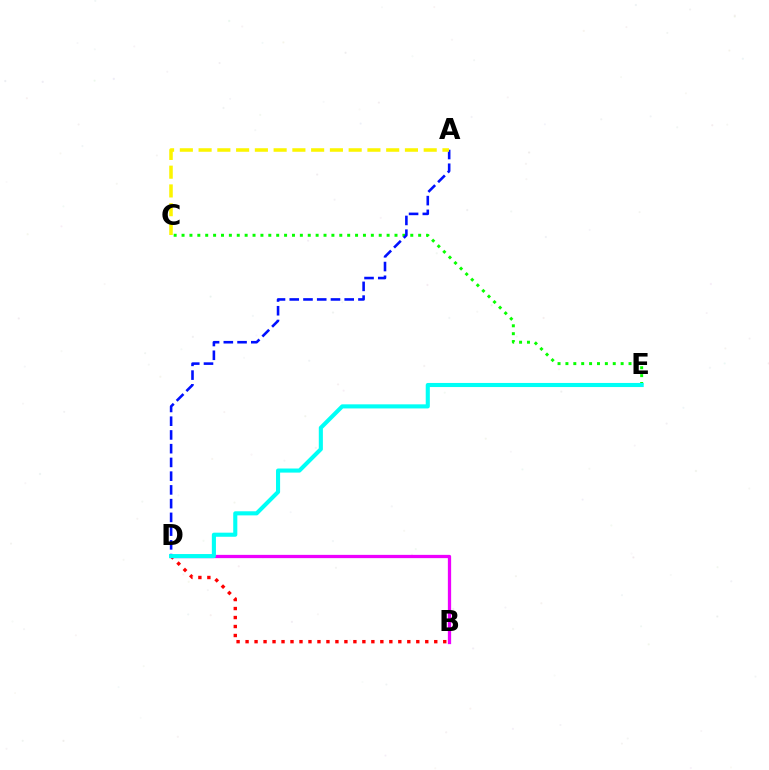{('C', 'E'): [{'color': '#08ff00', 'line_style': 'dotted', 'thickness': 2.14}], ('B', 'D'): [{'color': '#ff0000', 'line_style': 'dotted', 'thickness': 2.44}, {'color': '#ee00ff', 'line_style': 'solid', 'thickness': 2.36}], ('A', 'D'): [{'color': '#0010ff', 'line_style': 'dashed', 'thickness': 1.87}], ('D', 'E'): [{'color': '#00fff6', 'line_style': 'solid', 'thickness': 2.95}], ('A', 'C'): [{'color': '#fcf500', 'line_style': 'dashed', 'thickness': 2.55}]}